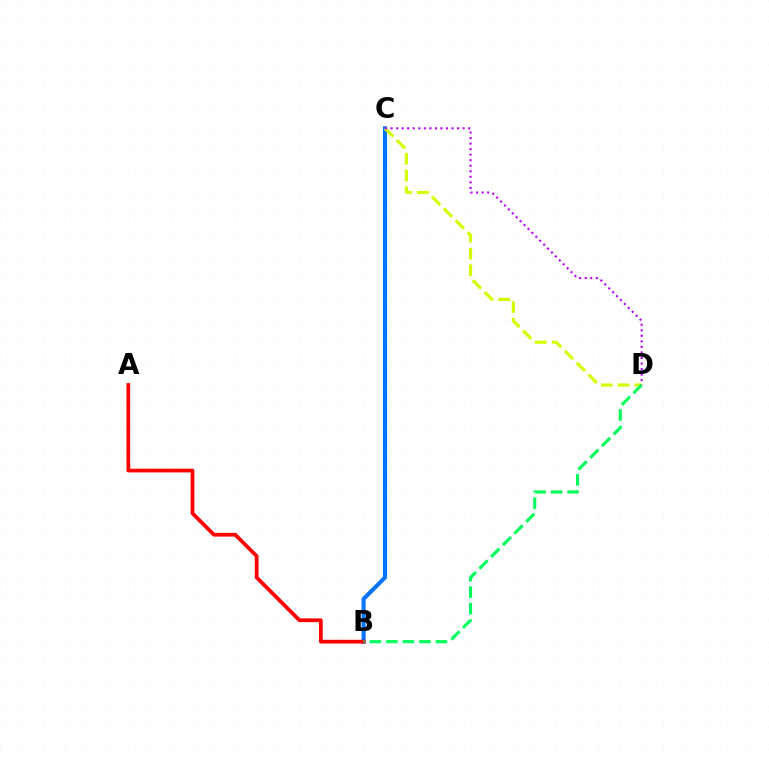{('B', 'C'): [{'color': '#0074ff', 'line_style': 'solid', 'thickness': 2.91}], ('A', 'B'): [{'color': '#ff0000', 'line_style': 'solid', 'thickness': 2.7}], ('C', 'D'): [{'color': '#d1ff00', 'line_style': 'dashed', 'thickness': 2.27}, {'color': '#b900ff', 'line_style': 'dotted', 'thickness': 1.51}], ('B', 'D'): [{'color': '#00ff5c', 'line_style': 'dashed', 'thickness': 2.24}]}